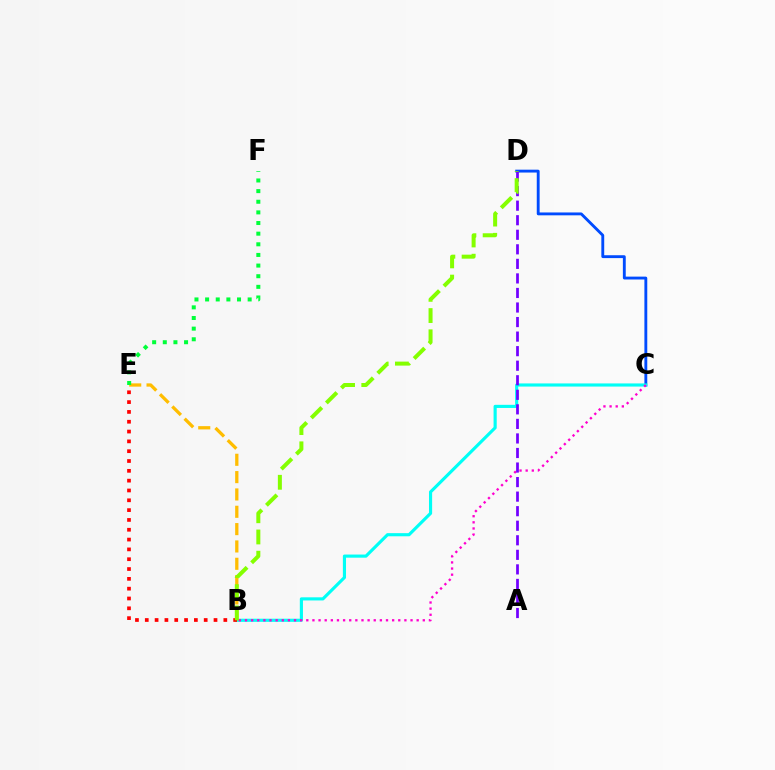{('C', 'D'): [{'color': '#004bff', 'line_style': 'solid', 'thickness': 2.06}], ('B', 'C'): [{'color': '#00fff6', 'line_style': 'solid', 'thickness': 2.26}, {'color': '#ff00cf', 'line_style': 'dotted', 'thickness': 1.67}], ('B', 'E'): [{'color': '#ffbd00', 'line_style': 'dashed', 'thickness': 2.35}, {'color': '#ff0000', 'line_style': 'dotted', 'thickness': 2.67}], ('E', 'F'): [{'color': '#00ff39', 'line_style': 'dotted', 'thickness': 2.89}], ('A', 'D'): [{'color': '#7200ff', 'line_style': 'dashed', 'thickness': 1.98}], ('B', 'D'): [{'color': '#84ff00', 'line_style': 'dashed', 'thickness': 2.88}]}